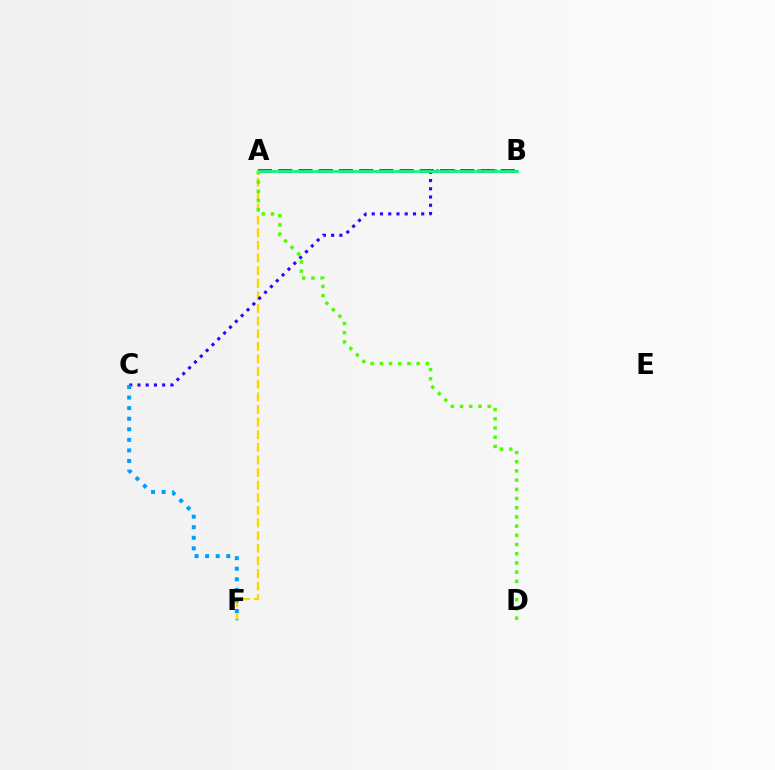{('A', 'F'): [{'color': '#ffd500', 'line_style': 'dashed', 'thickness': 1.71}], ('B', 'C'): [{'color': '#3700ff', 'line_style': 'dotted', 'thickness': 2.24}], ('C', 'F'): [{'color': '#009eff', 'line_style': 'dotted', 'thickness': 2.87}], ('A', 'B'): [{'color': '#ff0000', 'line_style': 'dashed', 'thickness': 2.75}, {'color': '#ff00ed', 'line_style': 'dotted', 'thickness': 1.99}, {'color': '#00ff86', 'line_style': 'solid', 'thickness': 1.99}], ('A', 'D'): [{'color': '#4fff00', 'line_style': 'dotted', 'thickness': 2.5}]}